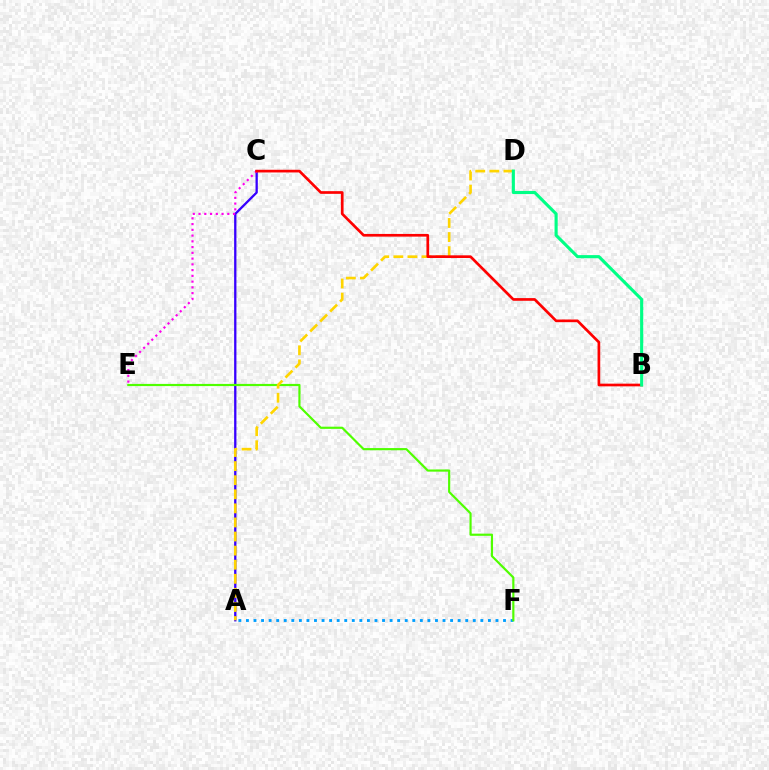{('A', 'C'): [{'color': '#3700ff', 'line_style': 'solid', 'thickness': 1.65}], ('A', 'F'): [{'color': '#009eff', 'line_style': 'dotted', 'thickness': 2.05}], ('E', 'F'): [{'color': '#4fff00', 'line_style': 'solid', 'thickness': 1.57}], ('C', 'E'): [{'color': '#ff00ed', 'line_style': 'dotted', 'thickness': 1.56}], ('A', 'D'): [{'color': '#ffd500', 'line_style': 'dashed', 'thickness': 1.91}], ('B', 'C'): [{'color': '#ff0000', 'line_style': 'solid', 'thickness': 1.94}], ('B', 'D'): [{'color': '#00ff86', 'line_style': 'solid', 'thickness': 2.24}]}